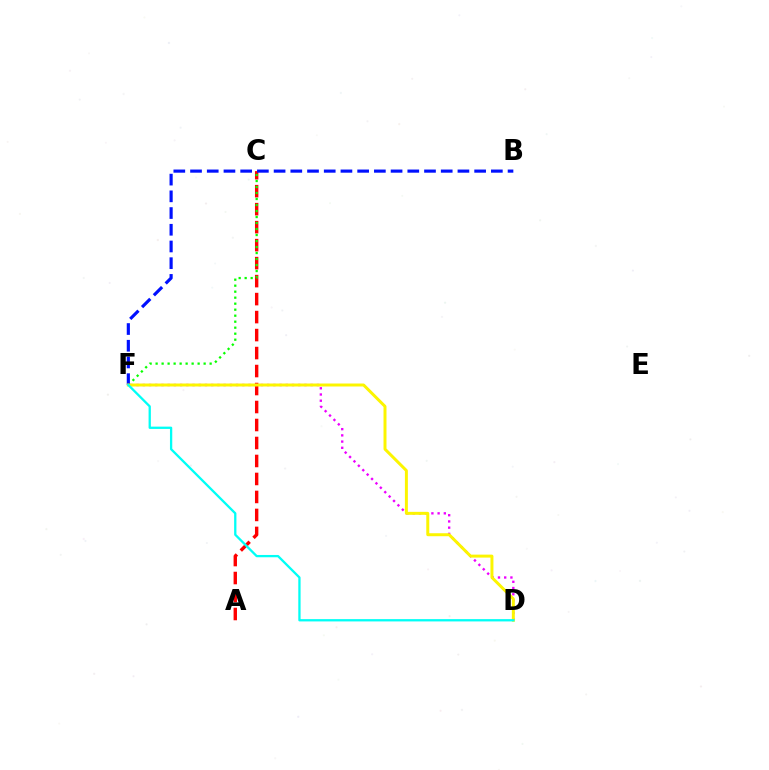{('A', 'C'): [{'color': '#ff0000', 'line_style': 'dashed', 'thickness': 2.44}], ('C', 'F'): [{'color': '#08ff00', 'line_style': 'dotted', 'thickness': 1.63}], ('B', 'F'): [{'color': '#0010ff', 'line_style': 'dashed', 'thickness': 2.27}], ('D', 'F'): [{'color': '#ee00ff', 'line_style': 'dotted', 'thickness': 1.69}, {'color': '#fcf500', 'line_style': 'solid', 'thickness': 2.14}, {'color': '#00fff6', 'line_style': 'solid', 'thickness': 1.65}]}